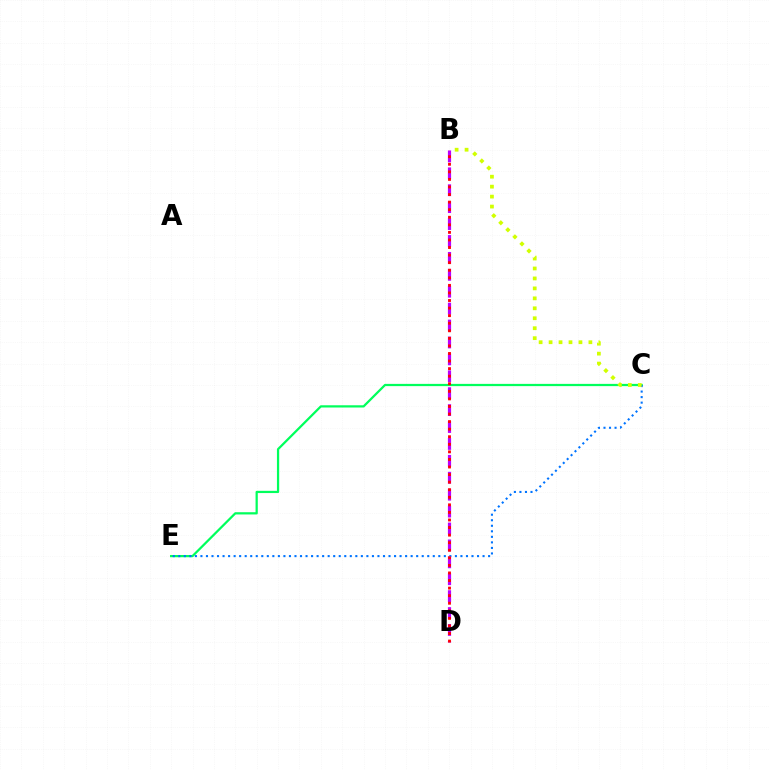{('C', 'E'): [{'color': '#00ff5c', 'line_style': 'solid', 'thickness': 1.61}, {'color': '#0074ff', 'line_style': 'dotted', 'thickness': 1.5}], ('B', 'D'): [{'color': '#b900ff', 'line_style': 'dashed', 'thickness': 2.3}, {'color': '#ff0000', 'line_style': 'dotted', 'thickness': 2.06}], ('B', 'C'): [{'color': '#d1ff00', 'line_style': 'dotted', 'thickness': 2.7}]}